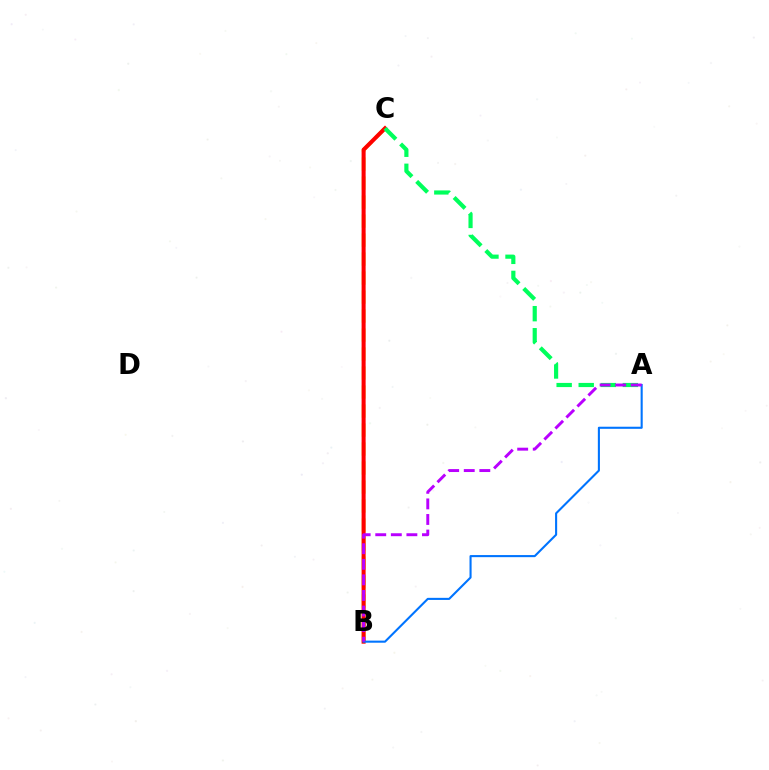{('B', 'C'): [{'color': '#d1ff00', 'line_style': 'dashed', 'thickness': 2.58}, {'color': '#ff0000', 'line_style': 'solid', 'thickness': 2.91}], ('A', 'C'): [{'color': '#00ff5c', 'line_style': 'dashed', 'thickness': 3.0}], ('A', 'B'): [{'color': '#0074ff', 'line_style': 'solid', 'thickness': 1.51}, {'color': '#b900ff', 'line_style': 'dashed', 'thickness': 2.12}]}